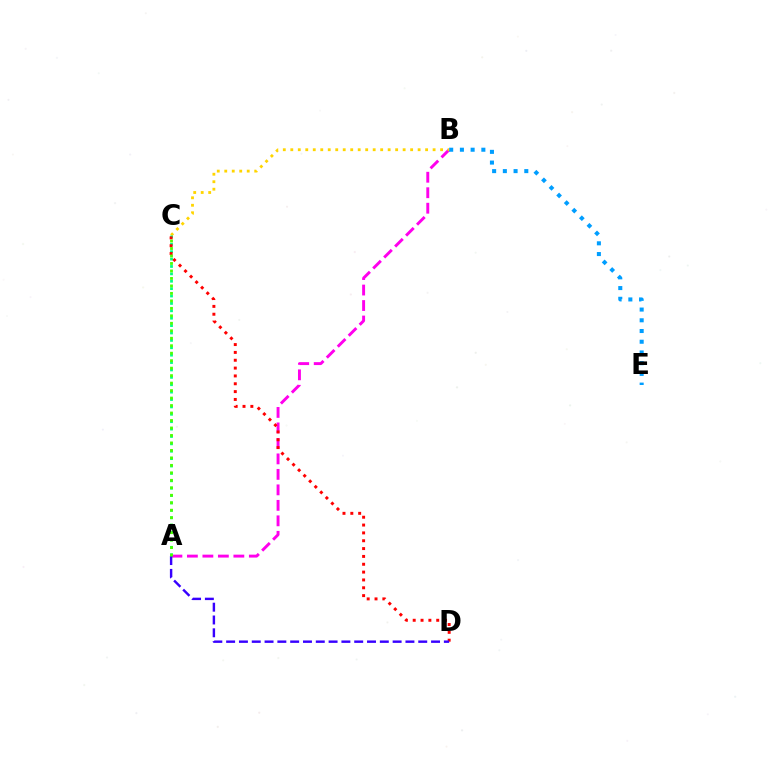{('A', 'B'): [{'color': '#ff00ed', 'line_style': 'dashed', 'thickness': 2.1}], ('B', 'C'): [{'color': '#ffd500', 'line_style': 'dotted', 'thickness': 2.04}], ('A', 'C'): [{'color': '#00ff86', 'line_style': 'dotted', 'thickness': 2.01}, {'color': '#4fff00', 'line_style': 'dotted', 'thickness': 2.03}], ('C', 'D'): [{'color': '#ff0000', 'line_style': 'dotted', 'thickness': 2.13}], ('A', 'D'): [{'color': '#3700ff', 'line_style': 'dashed', 'thickness': 1.74}], ('B', 'E'): [{'color': '#009eff', 'line_style': 'dotted', 'thickness': 2.91}]}